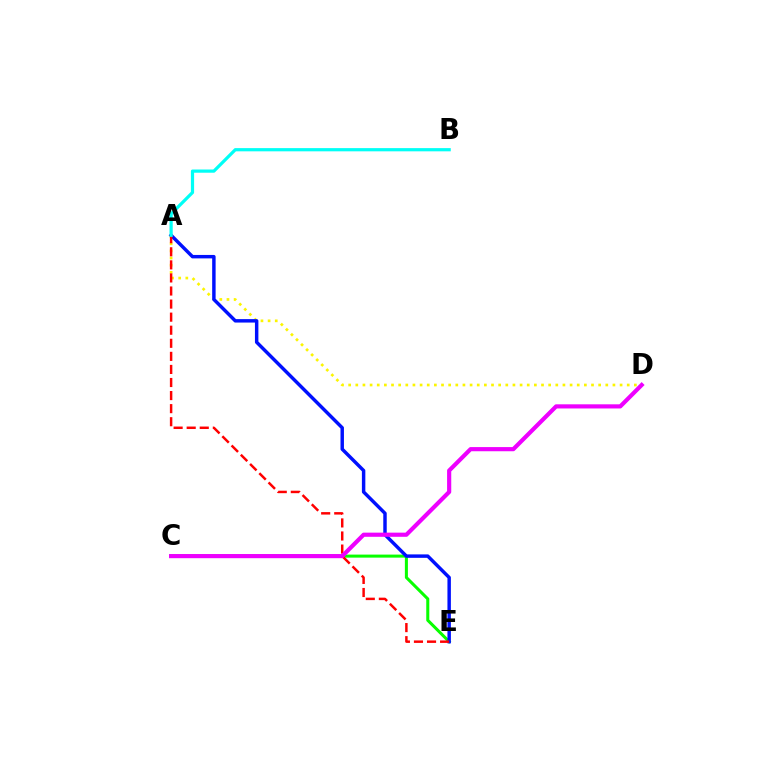{('A', 'D'): [{'color': '#fcf500', 'line_style': 'dotted', 'thickness': 1.94}], ('C', 'E'): [{'color': '#08ff00', 'line_style': 'solid', 'thickness': 2.19}], ('A', 'E'): [{'color': '#0010ff', 'line_style': 'solid', 'thickness': 2.48}, {'color': '#ff0000', 'line_style': 'dashed', 'thickness': 1.78}], ('C', 'D'): [{'color': '#ee00ff', 'line_style': 'solid', 'thickness': 2.99}], ('A', 'B'): [{'color': '#00fff6', 'line_style': 'solid', 'thickness': 2.31}]}